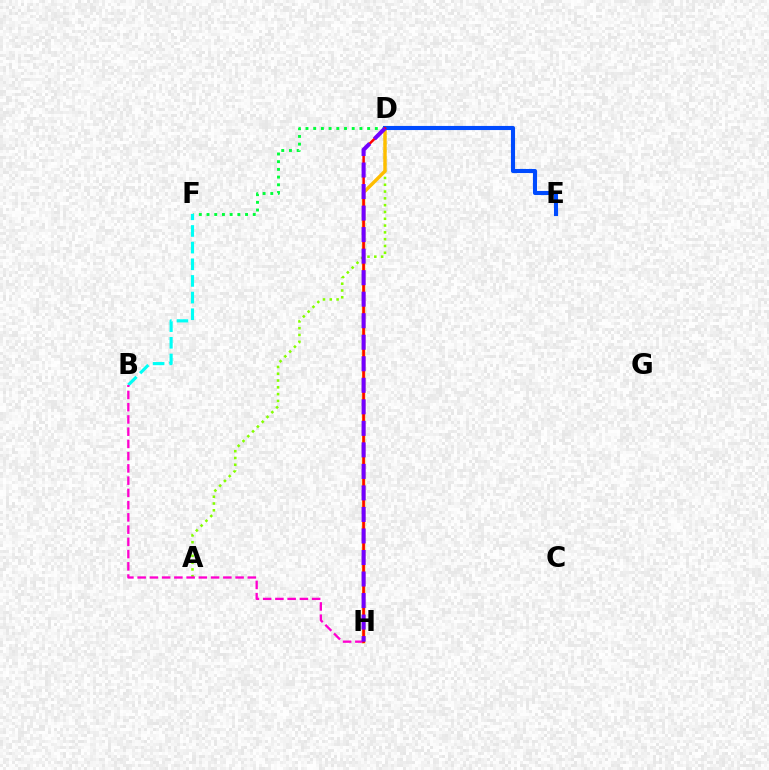{('D', 'F'): [{'color': '#00ff39', 'line_style': 'dotted', 'thickness': 2.09}], ('B', 'F'): [{'color': '#00fff6', 'line_style': 'dashed', 'thickness': 2.26}], ('A', 'D'): [{'color': '#84ff00', 'line_style': 'dotted', 'thickness': 1.85}], ('D', 'H'): [{'color': '#ffbd00', 'line_style': 'solid', 'thickness': 2.45}, {'color': '#ff0000', 'line_style': 'solid', 'thickness': 1.79}, {'color': '#7200ff', 'line_style': 'dashed', 'thickness': 2.92}], ('D', 'E'): [{'color': '#004bff', 'line_style': 'solid', 'thickness': 2.95}], ('B', 'H'): [{'color': '#ff00cf', 'line_style': 'dashed', 'thickness': 1.66}]}